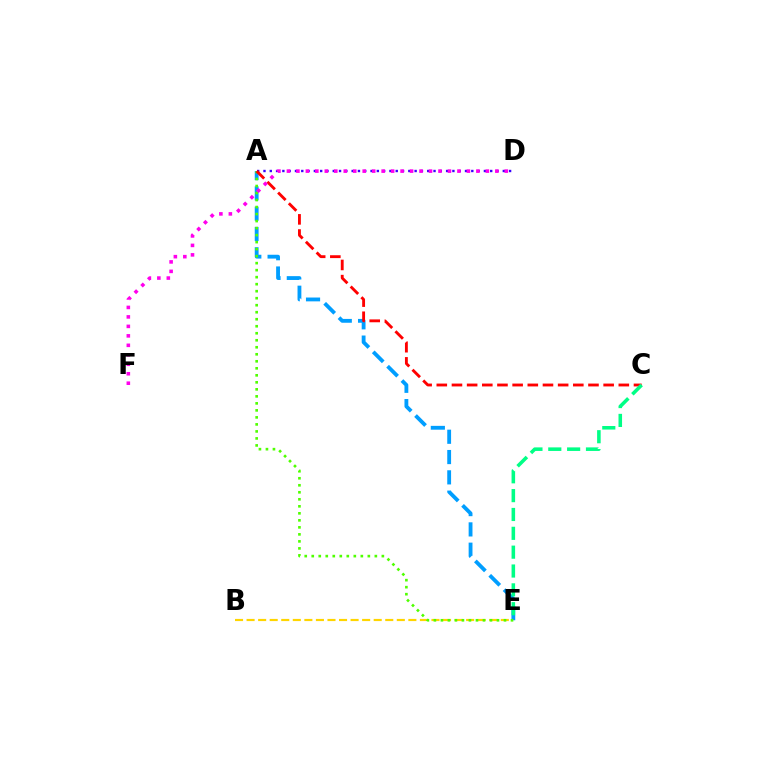{('B', 'E'): [{'color': '#ffd500', 'line_style': 'dashed', 'thickness': 1.57}], ('A', 'D'): [{'color': '#3700ff', 'line_style': 'dotted', 'thickness': 1.71}], ('A', 'E'): [{'color': '#009eff', 'line_style': 'dashed', 'thickness': 2.76}, {'color': '#4fff00', 'line_style': 'dotted', 'thickness': 1.9}], ('A', 'C'): [{'color': '#ff0000', 'line_style': 'dashed', 'thickness': 2.06}], ('D', 'F'): [{'color': '#ff00ed', 'line_style': 'dotted', 'thickness': 2.57}], ('C', 'E'): [{'color': '#00ff86', 'line_style': 'dashed', 'thickness': 2.56}]}